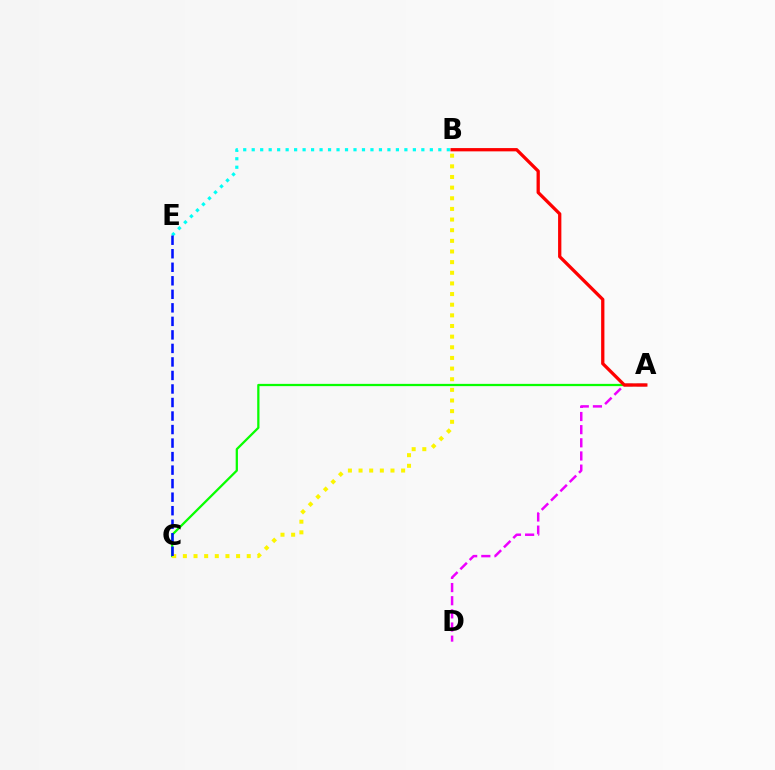{('A', 'D'): [{'color': '#ee00ff', 'line_style': 'dashed', 'thickness': 1.79}], ('B', 'E'): [{'color': '#00fff6', 'line_style': 'dotted', 'thickness': 2.3}], ('A', 'C'): [{'color': '#08ff00', 'line_style': 'solid', 'thickness': 1.63}], ('B', 'C'): [{'color': '#fcf500', 'line_style': 'dotted', 'thickness': 2.89}], ('A', 'B'): [{'color': '#ff0000', 'line_style': 'solid', 'thickness': 2.36}], ('C', 'E'): [{'color': '#0010ff', 'line_style': 'dashed', 'thickness': 1.84}]}